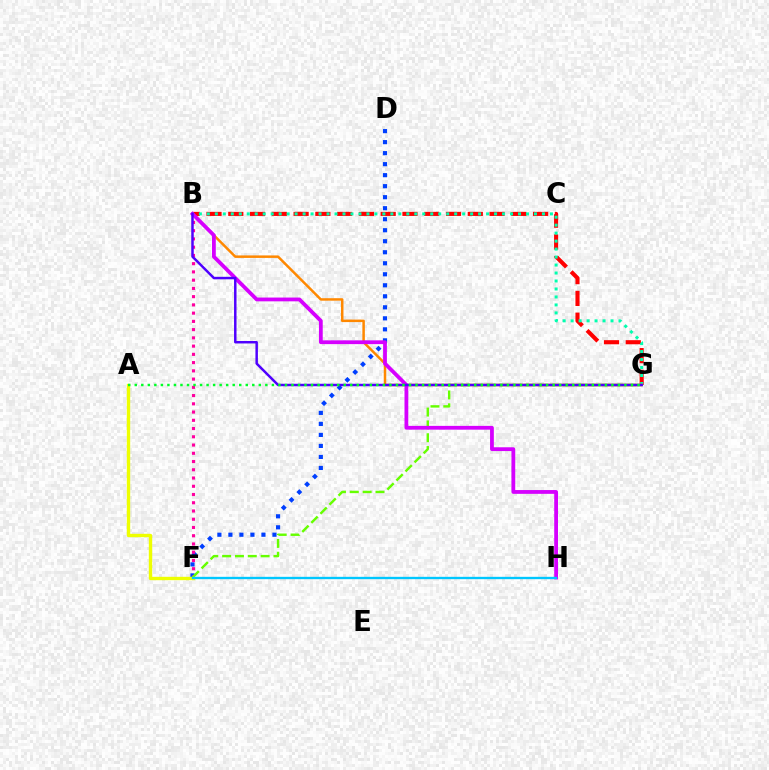{('B', 'G'): [{'color': '#ff0000', 'line_style': 'dashed', 'thickness': 2.96}, {'color': '#00ffaf', 'line_style': 'dotted', 'thickness': 2.17}, {'color': '#ff8800', 'line_style': 'solid', 'thickness': 1.8}, {'color': '#4f00ff', 'line_style': 'solid', 'thickness': 1.78}], ('D', 'F'): [{'color': '#003fff', 'line_style': 'dotted', 'thickness': 2.99}], ('B', 'F'): [{'color': '#ff00a0', 'line_style': 'dotted', 'thickness': 2.24}], ('F', 'G'): [{'color': '#66ff00', 'line_style': 'dashed', 'thickness': 1.74}], ('A', 'F'): [{'color': '#eeff00', 'line_style': 'solid', 'thickness': 2.43}], ('B', 'H'): [{'color': '#d600ff', 'line_style': 'solid', 'thickness': 2.73}], ('F', 'H'): [{'color': '#00c7ff', 'line_style': 'solid', 'thickness': 1.68}], ('A', 'G'): [{'color': '#00ff27', 'line_style': 'dotted', 'thickness': 1.77}]}